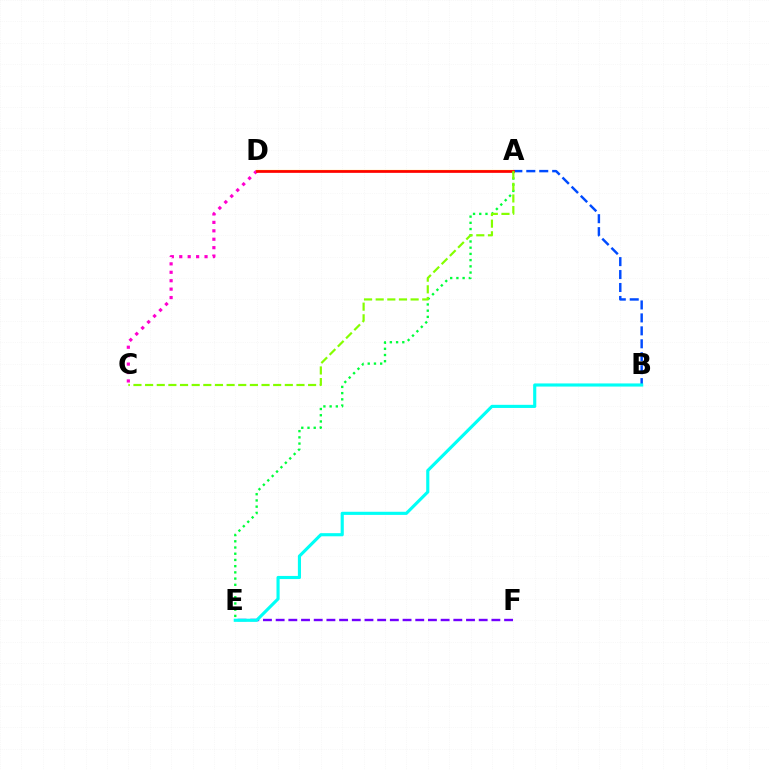{('E', 'F'): [{'color': '#7200ff', 'line_style': 'dashed', 'thickness': 1.72}], ('C', 'D'): [{'color': '#ff00cf', 'line_style': 'dotted', 'thickness': 2.29}], ('A', 'B'): [{'color': '#004bff', 'line_style': 'dashed', 'thickness': 1.76}], ('A', 'E'): [{'color': '#00ff39', 'line_style': 'dotted', 'thickness': 1.69}], ('B', 'E'): [{'color': '#00fff6', 'line_style': 'solid', 'thickness': 2.25}], ('A', 'D'): [{'color': '#ffbd00', 'line_style': 'solid', 'thickness': 1.56}, {'color': '#ff0000', 'line_style': 'solid', 'thickness': 1.94}], ('A', 'C'): [{'color': '#84ff00', 'line_style': 'dashed', 'thickness': 1.58}]}